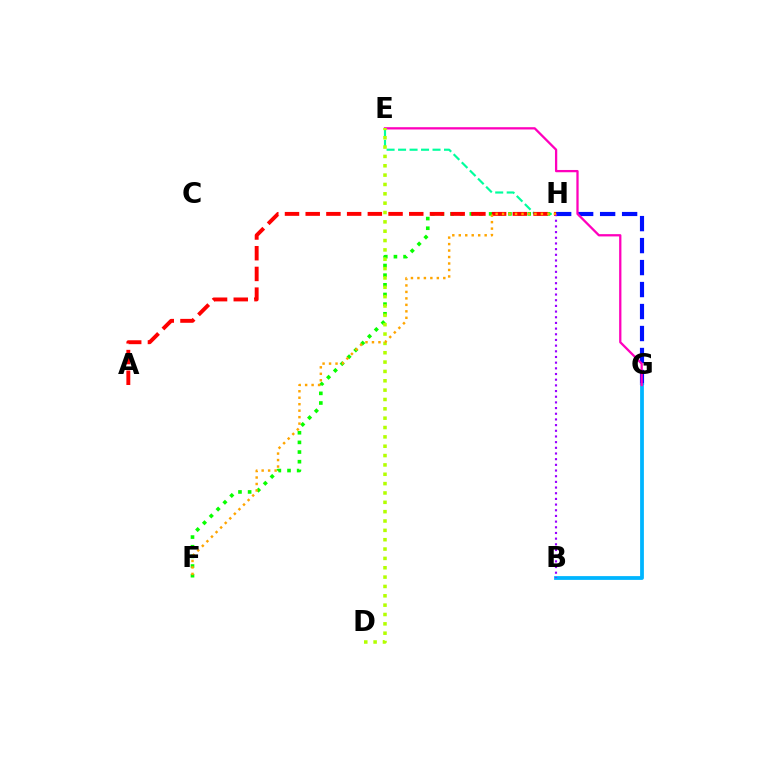{('G', 'H'): [{'color': '#0010ff', 'line_style': 'dashed', 'thickness': 2.99}], ('E', 'H'): [{'color': '#00ff9d', 'line_style': 'dashed', 'thickness': 1.56}], ('F', 'H'): [{'color': '#08ff00', 'line_style': 'dotted', 'thickness': 2.62}, {'color': '#ffa500', 'line_style': 'dotted', 'thickness': 1.76}], ('B', 'G'): [{'color': '#00b5ff', 'line_style': 'solid', 'thickness': 2.72}], ('E', 'G'): [{'color': '#ff00bd', 'line_style': 'solid', 'thickness': 1.64}], ('D', 'E'): [{'color': '#b3ff00', 'line_style': 'dotted', 'thickness': 2.54}], ('A', 'H'): [{'color': '#ff0000', 'line_style': 'dashed', 'thickness': 2.81}], ('B', 'H'): [{'color': '#9b00ff', 'line_style': 'dotted', 'thickness': 1.54}]}